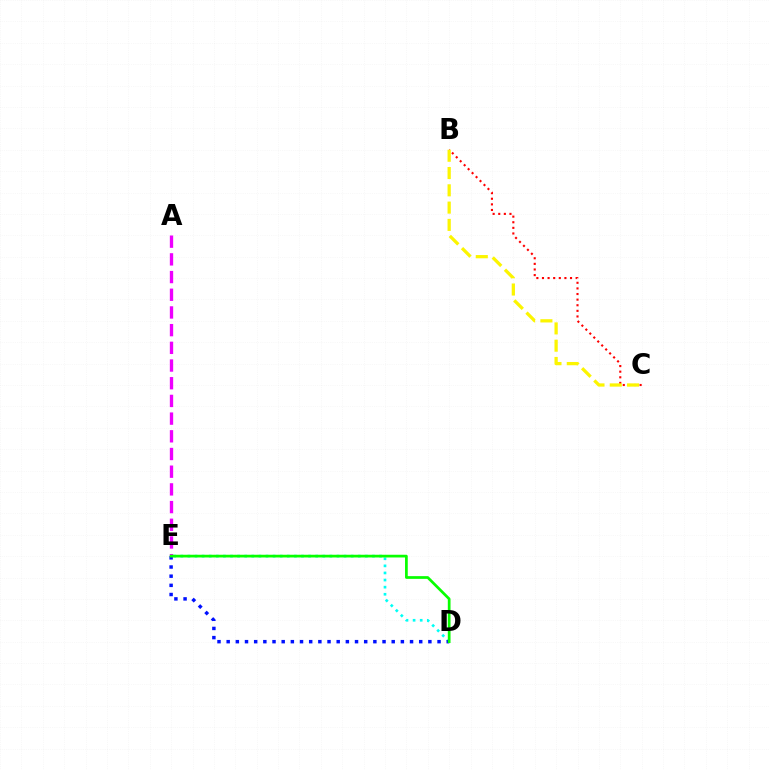{('B', 'C'): [{'color': '#ff0000', 'line_style': 'dotted', 'thickness': 1.52}, {'color': '#fcf500', 'line_style': 'dashed', 'thickness': 2.35}], ('A', 'E'): [{'color': '#ee00ff', 'line_style': 'dashed', 'thickness': 2.4}], ('D', 'E'): [{'color': '#00fff6', 'line_style': 'dotted', 'thickness': 1.93}, {'color': '#0010ff', 'line_style': 'dotted', 'thickness': 2.49}, {'color': '#08ff00', 'line_style': 'solid', 'thickness': 1.96}]}